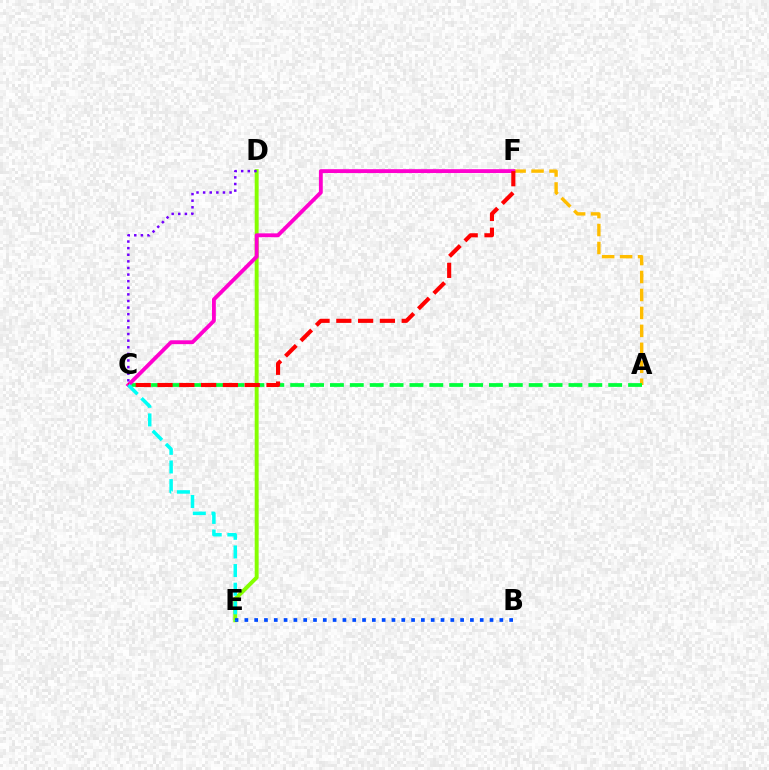{('A', 'F'): [{'color': '#ffbd00', 'line_style': 'dashed', 'thickness': 2.44}], ('D', 'E'): [{'color': '#84ff00', 'line_style': 'solid', 'thickness': 2.83}], ('A', 'C'): [{'color': '#00ff39', 'line_style': 'dashed', 'thickness': 2.7}], ('C', 'F'): [{'color': '#ff00cf', 'line_style': 'solid', 'thickness': 2.78}, {'color': '#ff0000', 'line_style': 'dashed', 'thickness': 2.96}], ('B', 'E'): [{'color': '#004bff', 'line_style': 'dotted', 'thickness': 2.66}], ('C', 'D'): [{'color': '#7200ff', 'line_style': 'dotted', 'thickness': 1.8}], ('C', 'E'): [{'color': '#00fff6', 'line_style': 'dashed', 'thickness': 2.53}]}